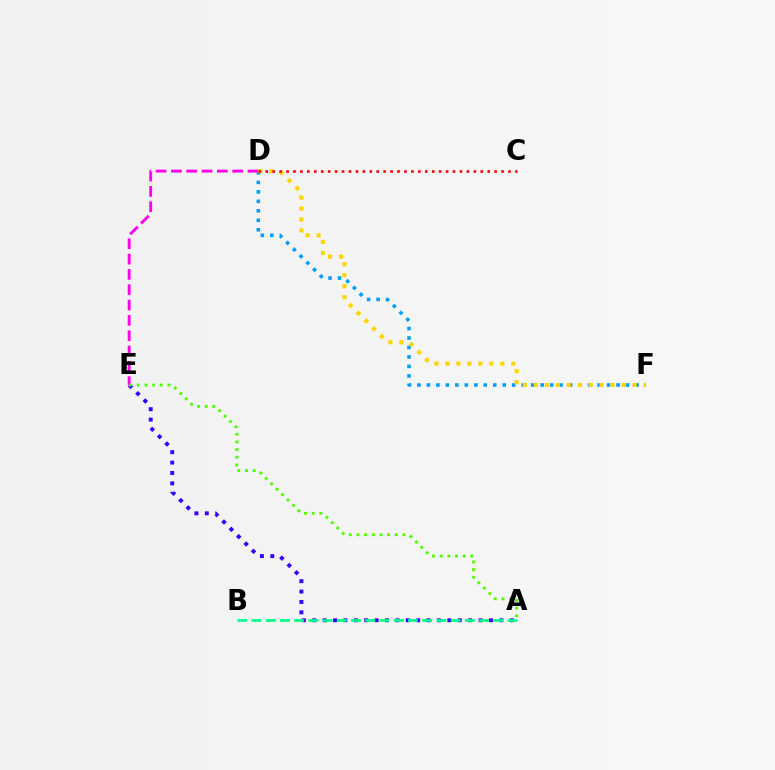{('A', 'E'): [{'color': '#3700ff', 'line_style': 'dotted', 'thickness': 2.82}, {'color': '#4fff00', 'line_style': 'dotted', 'thickness': 2.08}], ('D', 'F'): [{'color': '#009eff', 'line_style': 'dotted', 'thickness': 2.58}, {'color': '#ffd500', 'line_style': 'dotted', 'thickness': 2.98}], ('D', 'E'): [{'color': '#ff00ed', 'line_style': 'dashed', 'thickness': 2.08}], ('A', 'B'): [{'color': '#00ff86', 'line_style': 'dashed', 'thickness': 1.93}], ('C', 'D'): [{'color': '#ff0000', 'line_style': 'dotted', 'thickness': 1.88}]}